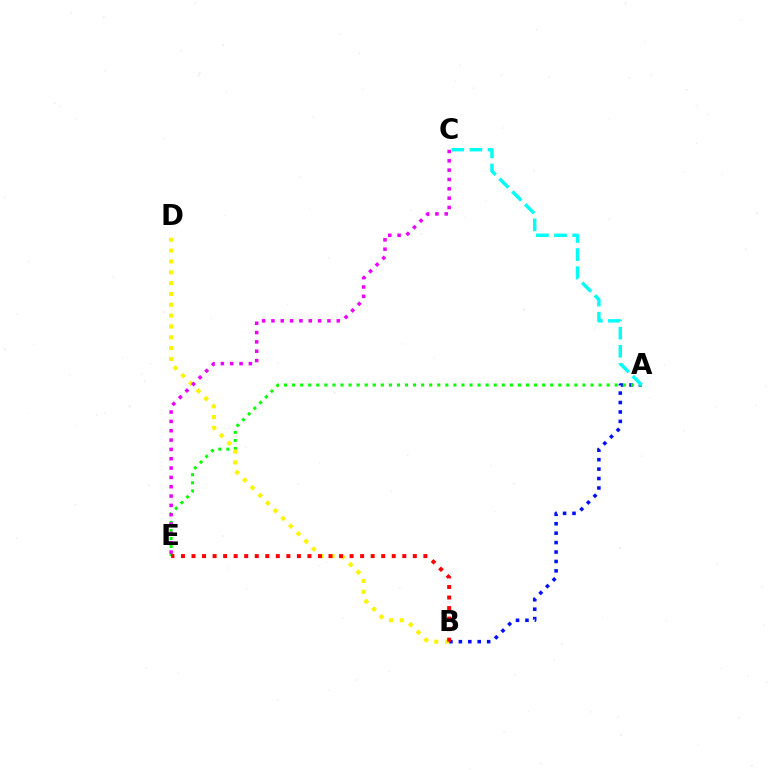{('A', 'B'): [{'color': '#0010ff', 'line_style': 'dotted', 'thickness': 2.56}], ('A', 'E'): [{'color': '#08ff00', 'line_style': 'dotted', 'thickness': 2.19}], ('B', 'D'): [{'color': '#fcf500', 'line_style': 'dotted', 'thickness': 2.94}], ('C', 'E'): [{'color': '#ee00ff', 'line_style': 'dotted', 'thickness': 2.54}], ('A', 'C'): [{'color': '#00fff6', 'line_style': 'dashed', 'thickness': 2.46}], ('B', 'E'): [{'color': '#ff0000', 'line_style': 'dotted', 'thickness': 2.86}]}